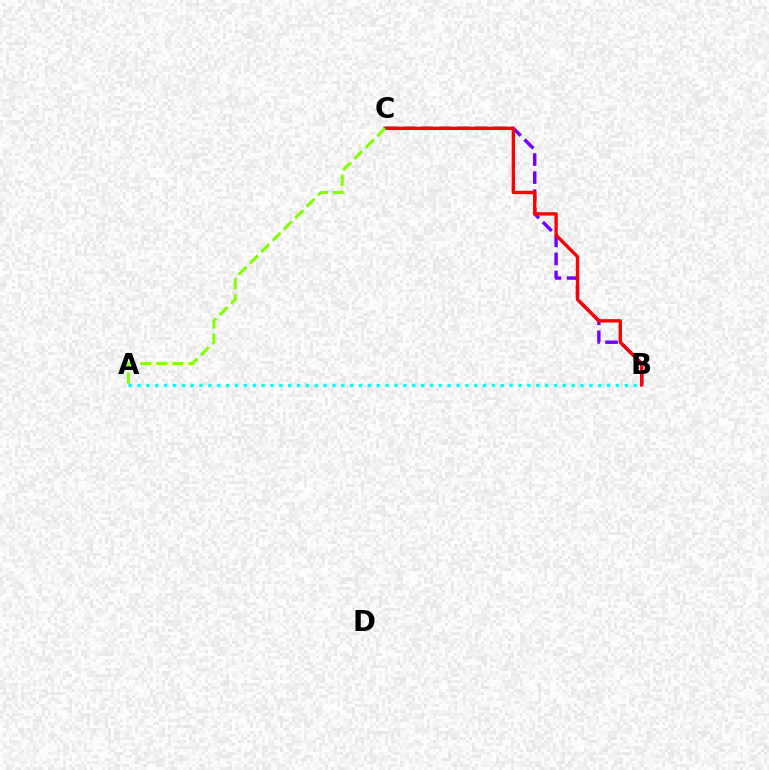{('B', 'C'): [{'color': '#7200ff', 'line_style': 'dashed', 'thickness': 2.45}, {'color': '#ff0000', 'line_style': 'solid', 'thickness': 2.42}], ('A', 'B'): [{'color': '#00fff6', 'line_style': 'dotted', 'thickness': 2.41}], ('A', 'C'): [{'color': '#84ff00', 'line_style': 'dashed', 'thickness': 2.18}]}